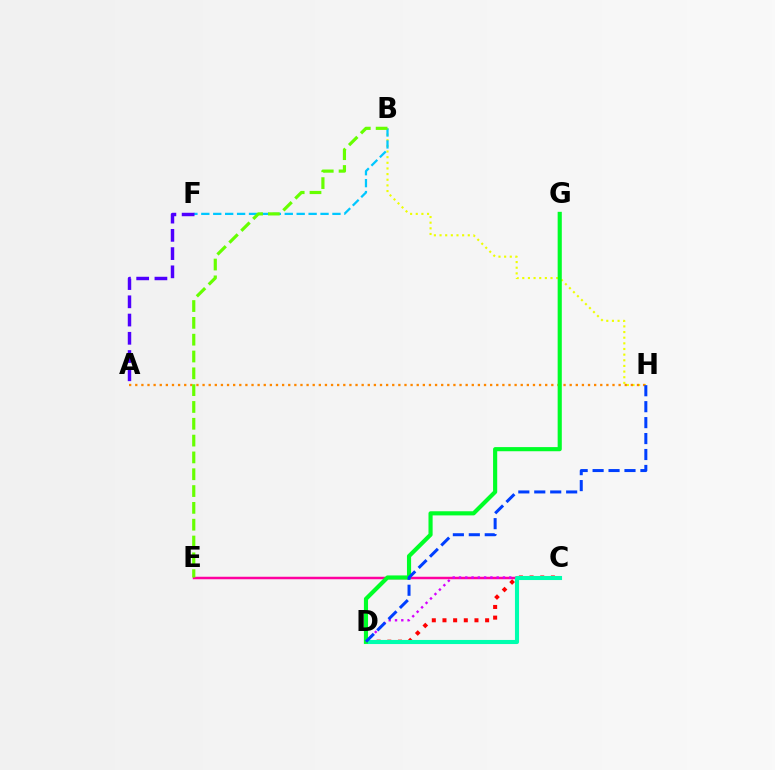{('C', 'D'): [{'color': '#ff0000', 'line_style': 'dotted', 'thickness': 2.9}, {'color': '#d600ff', 'line_style': 'dotted', 'thickness': 1.71}, {'color': '#00ffaf', 'line_style': 'solid', 'thickness': 2.94}], ('B', 'H'): [{'color': '#eeff00', 'line_style': 'dotted', 'thickness': 1.53}], ('A', 'H'): [{'color': '#ff8800', 'line_style': 'dotted', 'thickness': 1.66}], ('C', 'E'): [{'color': '#ff00a0', 'line_style': 'solid', 'thickness': 1.79}], ('B', 'F'): [{'color': '#00c7ff', 'line_style': 'dashed', 'thickness': 1.62}], ('D', 'G'): [{'color': '#00ff27', 'line_style': 'solid', 'thickness': 2.98}], ('D', 'H'): [{'color': '#003fff', 'line_style': 'dashed', 'thickness': 2.17}], ('A', 'F'): [{'color': '#4f00ff', 'line_style': 'dashed', 'thickness': 2.48}], ('B', 'E'): [{'color': '#66ff00', 'line_style': 'dashed', 'thickness': 2.28}]}